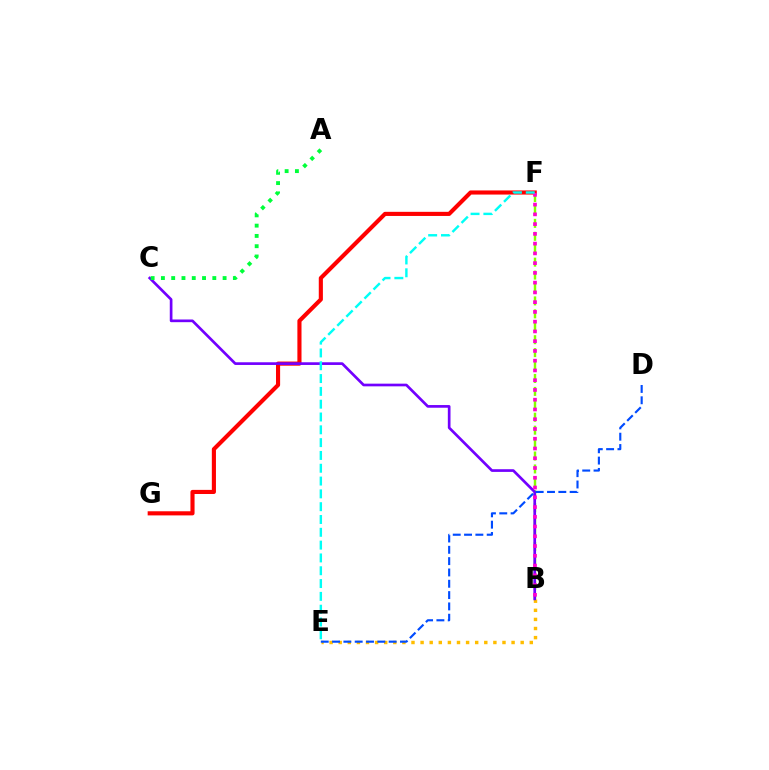{('B', 'E'): [{'color': '#ffbd00', 'line_style': 'dotted', 'thickness': 2.47}], ('F', 'G'): [{'color': '#ff0000', 'line_style': 'solid', 'thickness': 2.97}], ('B', 'F'): [{'color': '#84ff00', 'line_style': 'dashed', 'thickness': 1.76}, {'color': '#ff00cf', 'line_style': 'dotted', 'thickness': 2.65}], ('B', 'C'): [{'color': '#7200ff', 'line_style': 'solid', 'thickness': 1.93}], ('A', 'C'): [{'color': '#00ff39', 'line_style': 'dotted', 'thickness': 2.79}], ('E', 'F'): [{'color': '#00fff6', 'line_style': 'dashed', 'thickness': 1.74}], ('D', 'E'): [{'color': '#004bff', 'line_style': 'dashed', 'thickness': 1.54}]}